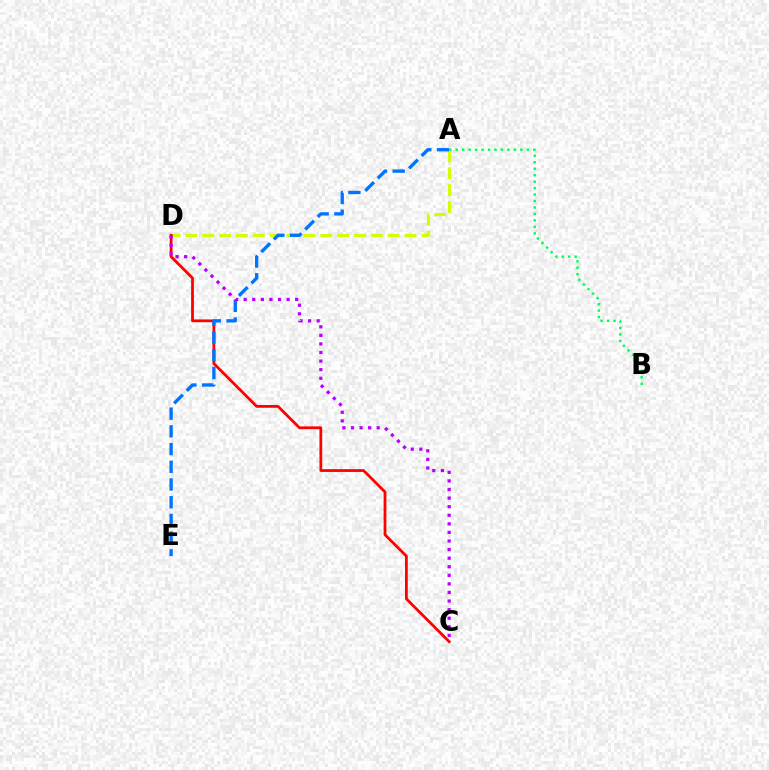{('A', 'D'): [{'color': '#d1ff00', 'line_style': 'dashed', 'thickness': 2.29}], ('C', 'D'): [{'color': '#ff0000', 'line_style': 'solid', 'thickness': 2.0}, {'color': '#b900ff', 'line_style': 'dotted', 'thickness': 2.33}], ('A', 'B'): [{'color': '#00ff5c', 'line_style': 'dotted', 'thickness': 1.76}], ('A', 'E'): [{'color': '#0074ff', 'line_style': 'dashed', 'thickness': 2.41}]}